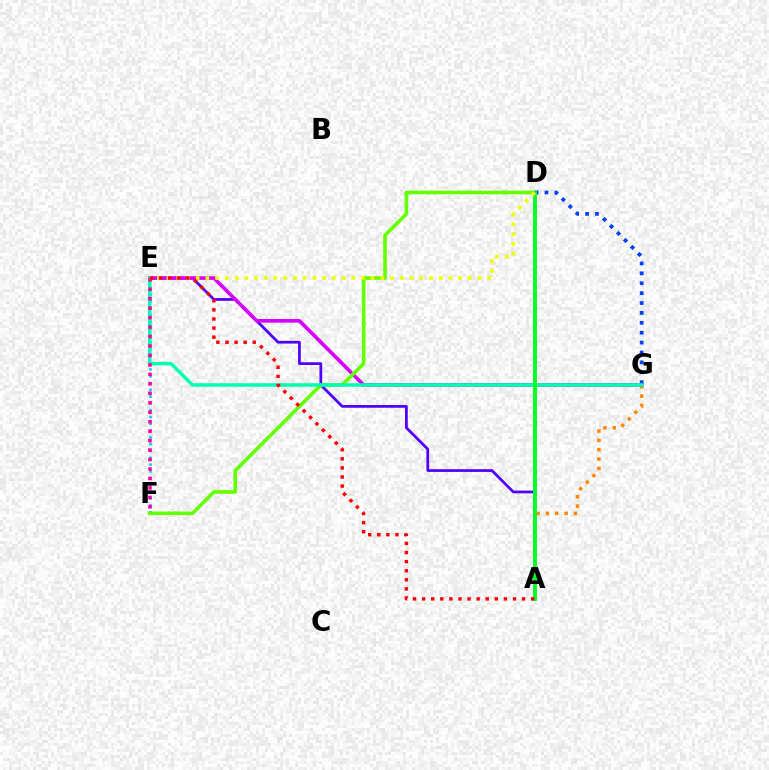{('A', 'E'): [{'color': '#4f00ff', 'line_style': 'solid', 'thickness': 1.97}, {'color': '#ff0000', 'line_style': 'dotted', 'thickness': 2.47}], ('A', 'G'): [{'color': '#ff8800', 'line_style': 'dotted', 'thickness': 2.53}], ('E', 'G'): [{'color': '#d600ff', 'line_style': 'solid', 'thickness': 2.6}, {'color': '#00ffaf', 'line_style': 'solid', 'thickness': 2.53}], ('E', 'F'): [{'color': '#00c7ff', 'line_style': 'dotted', 'thickness': 1.85}, {'color': '#ff00a0', 'line_style': 'dotted', 'thickness': 2.57}], ('D', 'F'): [{'color': '#66ff00', 'line_style': 'solid', 'thickness': 2.61}], ('D', 'G'): [{'color': '#003fff', 'line_style': 'dotted', 'thickness': 2.69}], ('A', 'D'): [{'color': '#00ff27', 'line_style': 'solid', 'thickness': 2.8}], ('D', 'E'): [{'color': '#eeff00', 'line_style': 'dotted', 'thickness': 2.64}]}